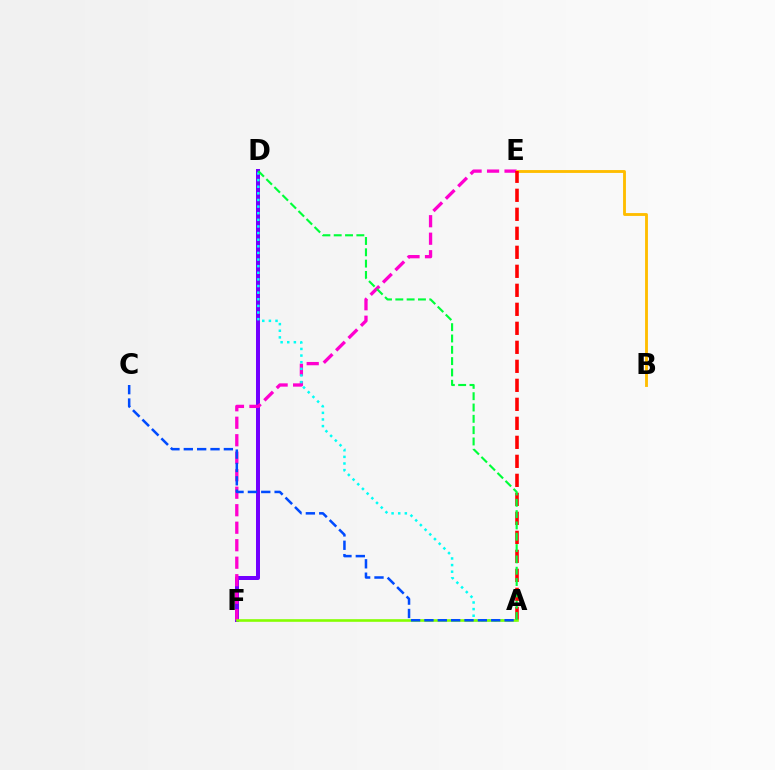{('D', 'F'): [{'color': '#7200ff', 'line_style': 'solid', 'thickness': 2.88}], ('E', 'F'): [{'color': '#ff00cf', 'line_style': 'dashed', 'thickness': 2.38}], ('A', 'D'): [{'color': '#00fff6', 'line_style': 'dotted', 'thickness': 1.8}, {'color': '#00ff39', 'line_style': 'dashed', 'thickness': 1.54}], ('B', 'E'): [{'color': '#ffbd00', 'line_style': 'solid', 'thickness': 2.06}], ('A', 'E'): [{'color': '#ff0000', 'line_style': 'dashed', 'thickness': 2.58}], ('A', 'F'): [{'color': '#84ff00', 'line_style': 'solid', 'thickness': 1.88}], ('A', 'C'): [{'color': '#004bff', 'line_style': 'dashed', 'thickness': 1.81}]}